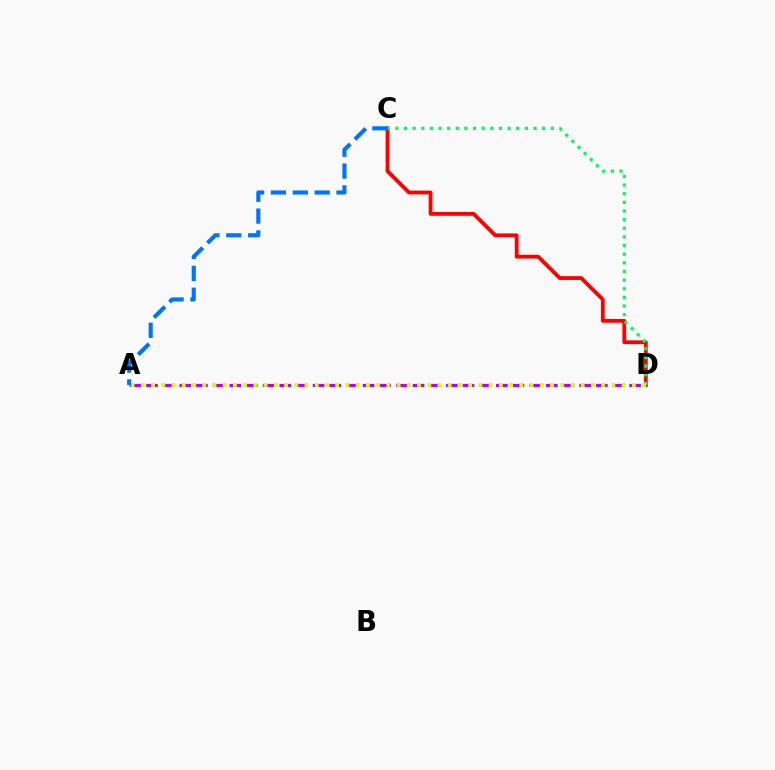{('C', 'D'): [{'color': '#ff0000', 'line_style': 'solid', 'thickness': 2.73}, {'color': '#00ff5c', 'line_style': 'dotted', 'thickness': 2.35}], ('A', 'D'): [{'color': '#b900ff', 'line_style': 'dashed', 'thickness': 2.26}, {'color': '#d1ff00', 'line_style': 'dotted', 'thickness': 2.78}], ('A', 'C'): [{'color': '#0074ff', 'line_style': 'dashed', 'thickness': 2.97}]}